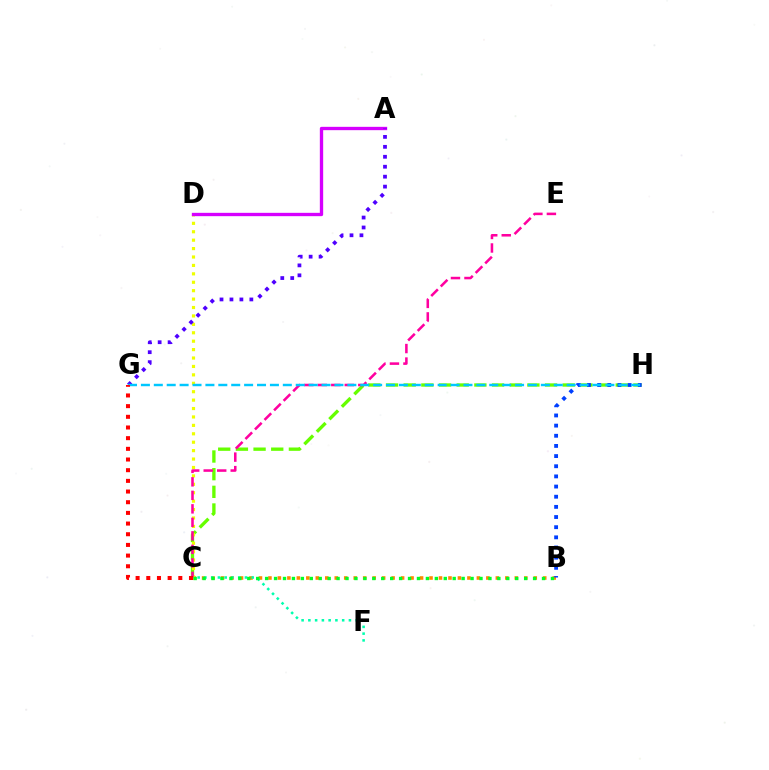{('B', 'C'): [{'color': '#ff8800', 'line_style': 'dotted', 'thickness': 2.57}, {'color': '#00ff27', 'line_style': 'dotted', 'thickness': 2.43}], ('C', 'H'): [{'color': '#66ff00', 'line_style': 'dashed', 'thickness': 2.4}], ('C', 'D'): [{'color': '#eeff00', 'line_style': 'dotted', 'thickness': 2.29}], ('C', 'F'): [{'color': '#00ffaf', 'line_style': 'dotted', 'thickness': 1.84}], ('A', 'D'): [{'color': '#d600ff', 'line_style': 'solid', 'thickness': 2.4}], ('A', 'G'): [{'color': '#4f00ff', 'line_style': 'dotted', 'thickness': 2.7}], ('C', 'E'): [{'color': '#ff00a0', 'line_style': 'dashed', 'thickness': 1.83}], ('B', 'H'): [{'color': '#003fff', 'line_style': 'dotted', 'thickness': 2.76}], ('G', 'H'): [{'color': '#00c7ff', 'line_style': 'dashed', 'thickness': 1.75}], ('C', 'G'): [{'color': '#ff0000', 'line_style': 'dotted', 'thickness': 2.9}]}